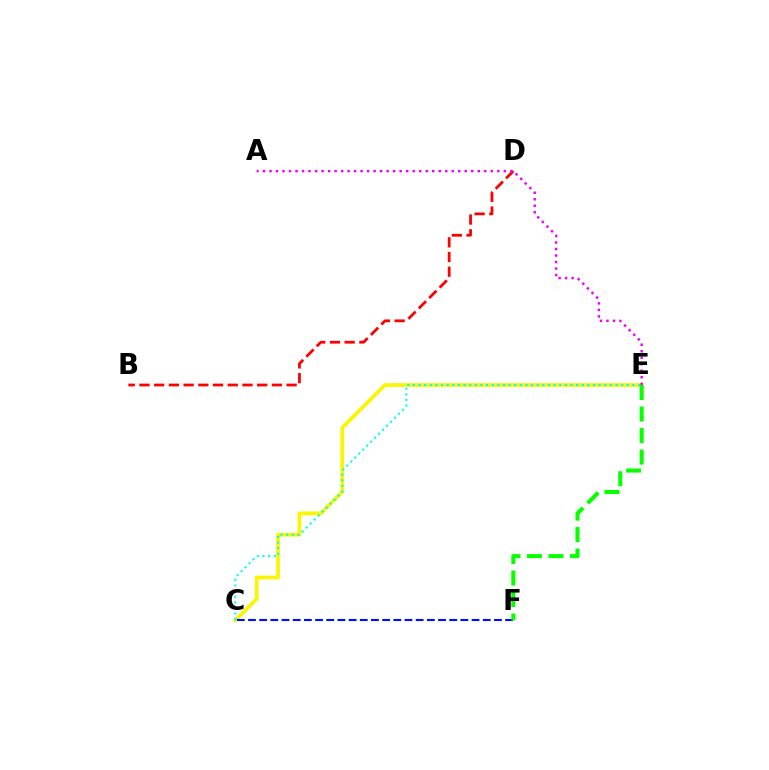{('C', 'E'): [{'color': '#fcf500', 'line_style': 'solid', 'thickness': 2.69}, {'color': '#00fff6', 'line_style': 'dotted', 'thickness': 1.53}], ('B', 'D'): [{'color': '#ff0000', 'line_style': 'dashed', 'thickness': 2.0}], ('A', 'E'): [{'color': '#ee00ff', 'line_style': 'dotted', 'thickness': 1.77}], ('C', 'F'): [{'color': '#0010ff', 'line_style': 'dashed', 'thickness': 1.52}], ('E', 'F'): [{'color': '#08ff00', 'line_style': 'dashed', 'thickness': 2.92}]}